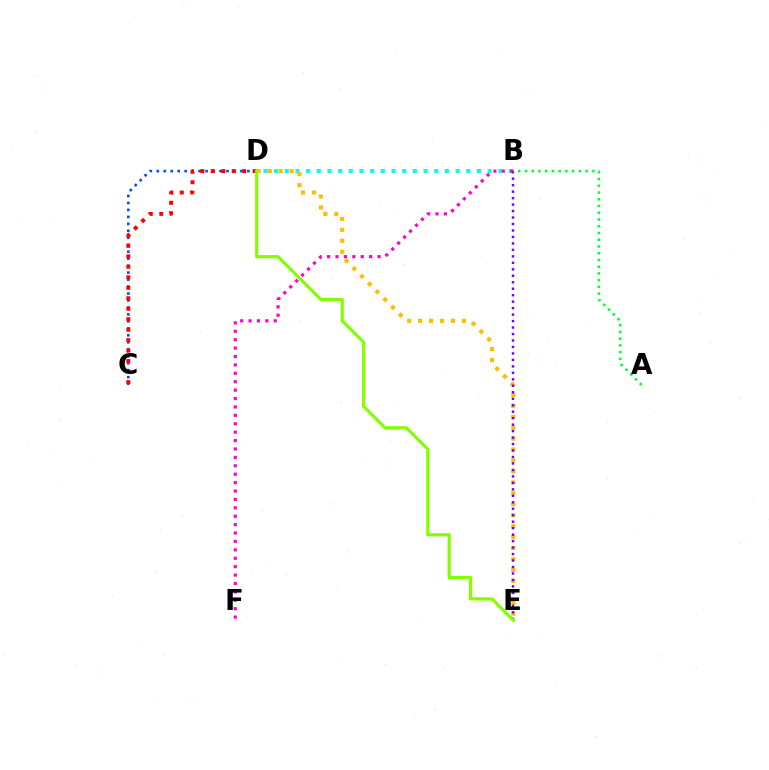{('C', 'D'): [{'color': '#004bff', 'line_style': 'dotted', 'thickness': 1.89}, {'color': '#ff0000', 'line_style': 'dotted', 'thickness': 2.85}], ('B', 'D'): [{'color': '#00fff6', 'line_style': 'dotted', 'thickness': 2.9}], ('B', 'F'): [{'color': '#ff00cf', 'line_style': 'dotted', 'thickness': 2.28}], ('D', 'E'): [{'color': '#ffbd00', 'line_style': 'dotted', 'thickness': 2.97}, {'color': '#84ff00', 'line_style': 'solid', 'thickness': 2.3}], ('B', 'E'): [{'color': '#7200ff', 'line_style': 'dotted', 'thickness': 1.76}], ('A', 'B'): [{'color': '#00ff39', 'line_style': 'dotted', 'thickness': 1.83}]}